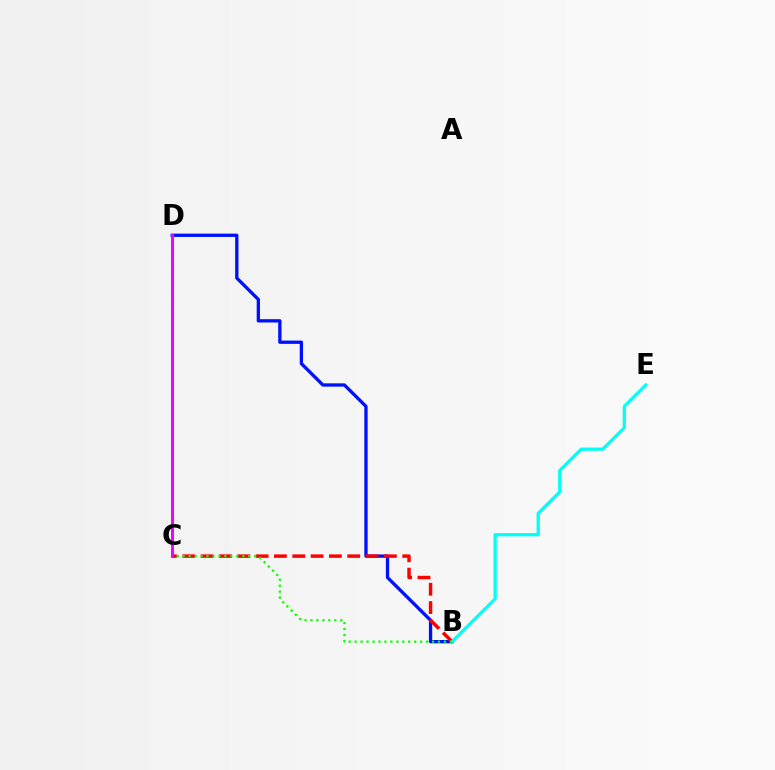{('C', 'D'): [{'color': '#fcf500', 'line_style': 'dashed', 'thickness': 2.15}, {'color': '#ee00ff', 'line_style': 'solid', 'thickness': 2.12}], ('B', 'D'): [{'color': '#0010ff', 'line_style': 'solid', 'thickness': 2.38}], ('B', 'C'): [{'color': '#ff0000', 'line_style': 'dashed', 'thickness': 2.49}, {'color': '#08ff00', 'line_style': 'dotted', 'thickness': 1.62}], ('B', 'E'): [{'color': '#00fff6', 'line_style': 'solid', 'thickness': 2.32}]}